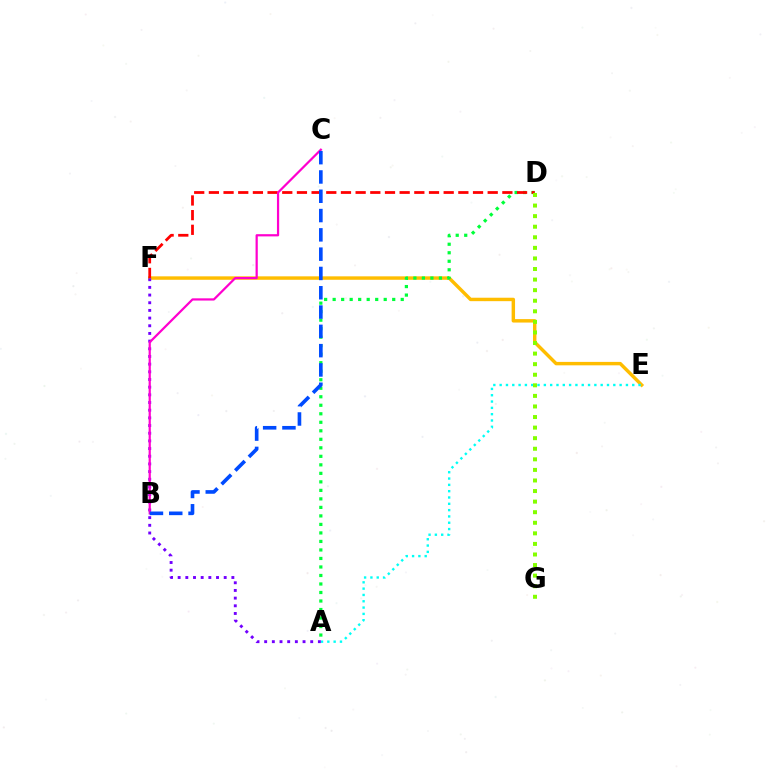{('E', 'F'): [{'color': '#ffbd00', 'line_style': 'solid', 'thickness': 2.47}], ('A', 'E'): [{'color': '#00fff6', 'line_style': 'dotted', 'thickness': 1.72}], ('A', 'D'): [{'color': '#00ff39', 'line_style': 'dotted', 'thickness': 2.31}], ('A', 'F'): [{'color': '#7200ff', 'line_style': 'dotted', 'thickness': 2.09}], ('D', 'F'): [{'color': '#ff0000', 'line_style': 'dashed', 'thickness': 1.99}], ('B', 'C'): [{'color': '#ff00cf', 'line_style': 'solid', 'thickness': 1.6}, {'color': '#004bff', 'line_style': 'dashed', 'thickness': 2.62}], ('D', 'G'): [{'color': '#84ff00', 'line_style': 'dotted', 'thickness': 2.87}]}